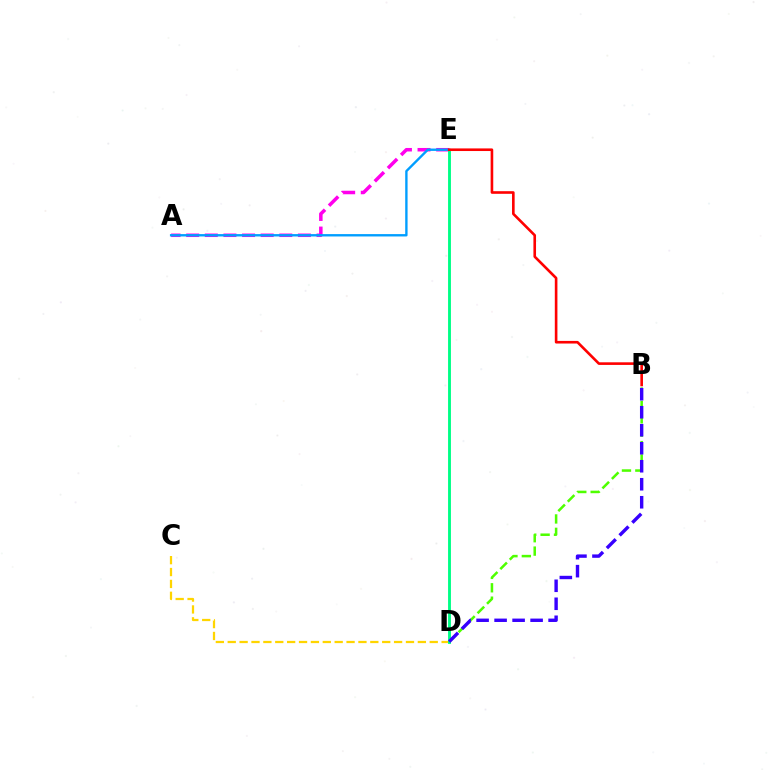{('C', 'D'): [{'color': '#ffd500', 'line_style': 'dashed', 'thickness': 1.61}], ('B', 'D'): [{'color': '#4fff00', 'line_style': 'dashed', 'thickness': 1.82}, {'color': '#3700ff', 'line_style': 'dashed', 'thickness': 2.45}], ('A', 'E'): [{'color': '#ff00ed', 'line_style': 'dashed', 'thickness': 2.53}, {'color': '#009eff', 'line_style': 'solid', 'thickness': 1.71}], ('D', 'E'): [{'color': '#00ff86', 'line_style': 'solid', 'thickness': 2.08}], ('B', 'E'): [{'color': '#ff0000', 'line_style': 'solid', 'thickness': 1.89}]}